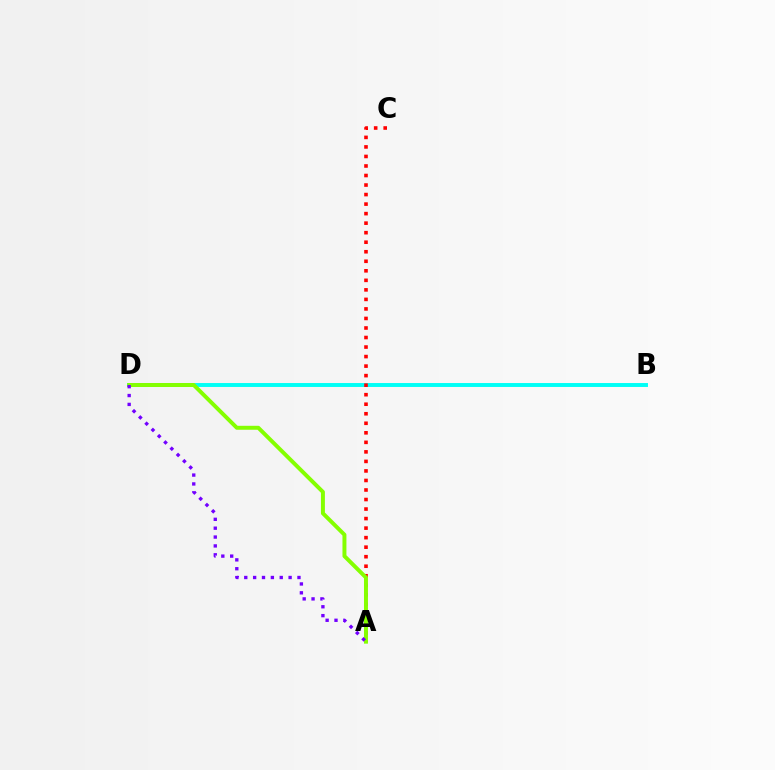{('B', 'D'): [{'color': '#00fff6', 'line_style': 'solid', 'thickness': 2.82}], ('A', 'C'): [{'color': '#ff0000', 'line_style': 'dotted', 'thickness': 2.59}], ('A', 'D'): [{'color': '#84ff00', 'line_style': 'solid', 'thickness': 2.85}, {'color': '#7200ff', 'line_style': 'dotted', 'thickness': 2.41}]}